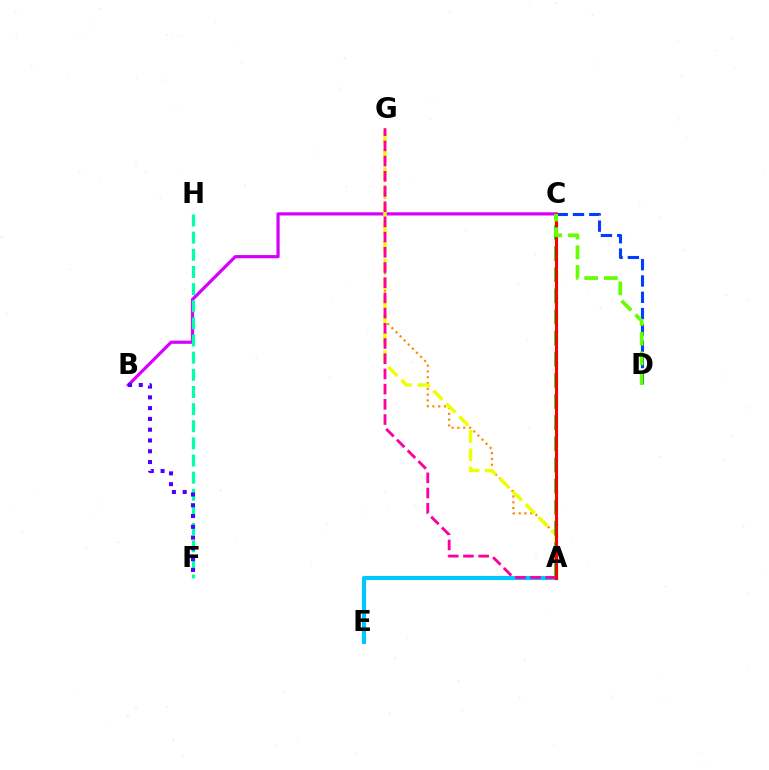{('A', 'G'): [{'color': '#ff8800', 'line_style': 'dotted', 'thickness': 1.58}, {'color': '#eeff00', 'line_style': 'dashed', 'thickness': 2.48}, {'color': '#ff00a0', 'line_style': 'dashed', 'thickness': 2.07}], ('B', 'C'): [{'color': '#d600ff', 'line_style': 'solid', 'thickness': 2.3}], ('C', 'D'): [{'color': '#003fff', 'line_style': 'dashed', 'thickness': 2.22}, {'color': '#66ff00', 'line_style': 'dashed', 'thickness': 2.68}], ('A', 'E'): [{'color': '#00c7ff', 'line_style': 'solid', 'thickness': 2.98}], ('F', 'H'): [{'color': '#00ffaf', 'line_style': 'dashed', 'thickness': 2.33}], ('A', 'C'): [{'color': '#00ff27', 'line_style': 'dashed', 'thickness': 2.87}, {'color': '#ff0000', 'line_style': 'solid', 'thickness': 2.25}], ('B', 'F'): [{'color': '#4f00ff', 'line_style': 'dotted', 'thickness': 2.93}]}